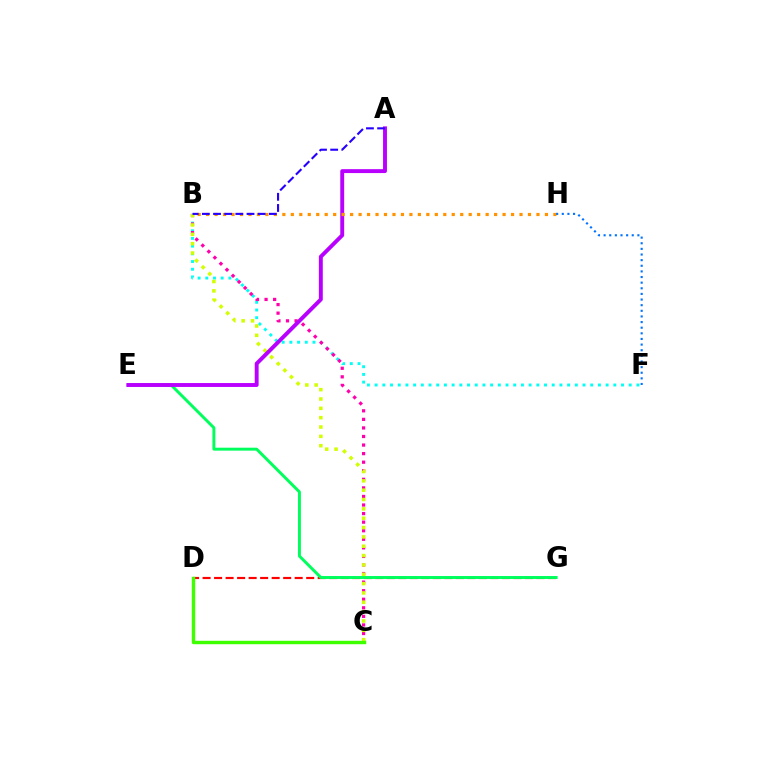{('B', 'F'): [{'color': '#00fff6', 'line_style': 'dotted', 'thickness': 2.09}], ('D', 'G'): [{'color': '#ff0000', 'line_style': 'dashed', 'thickness': 1.56}], ('E', 'G'): [{'color': '#00ff5c', 'line_style': 'solid', 'thickness': 2.12}], ('B', 'C'): [{'color': '#ff00ac', 'line_style': 'dotted', 'thickness': 2.33}, {'color': '#d1ff00', 'line_style': 'dotted', 'thickness': 2.54}], ('A', 'E'): [{'color': '#b900ff', 'line_style': 'solid', 'thickness': 2.81}], ('C', 'D'): [{'color': '#3dff00', 'line_style': 'solid', 'thickness': 2.46}], ('B', 'H'): [{'color': '#ff9400', 'line_style': 'dotted', 'thickness': 2.3}], ('A', 'B'): [{'color': '#2500ff', 'line_style': 'dashed', 'thickness': 1.52}], ('F', 'H'): [{'color': '#0074ff', 'line_style': 'dotted', 'thickness': 1.53}]}